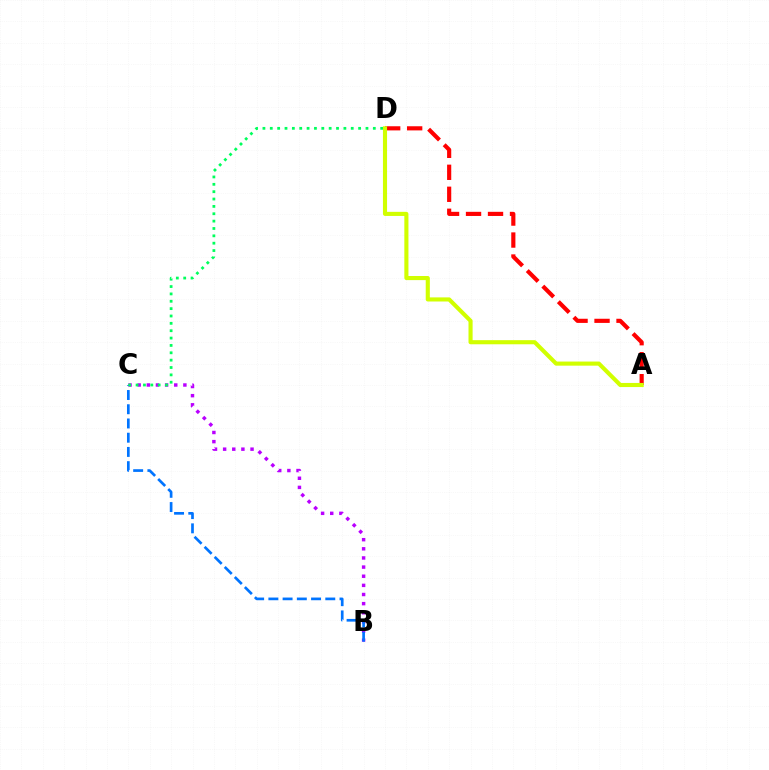{('B', 'C'): [{'color': '#b900ff', 'line_style': 'dotted', 'thickness': 2.48}, {'color': '#0074ff', 'line_style': 'dashed', 'thickness': 1.93}], ('A', 'D'): [{'color': '#ff0000', 'line_style': 'dashed', 'thickness': 2.99}, {'color': '#d1ff00', 'line_style': 'solid', 'thickness': 2.96}], ('C', 'D'): [{'color': '#00ff5c', 'line_style': 'dotted', 'thickness': 2.0}]}